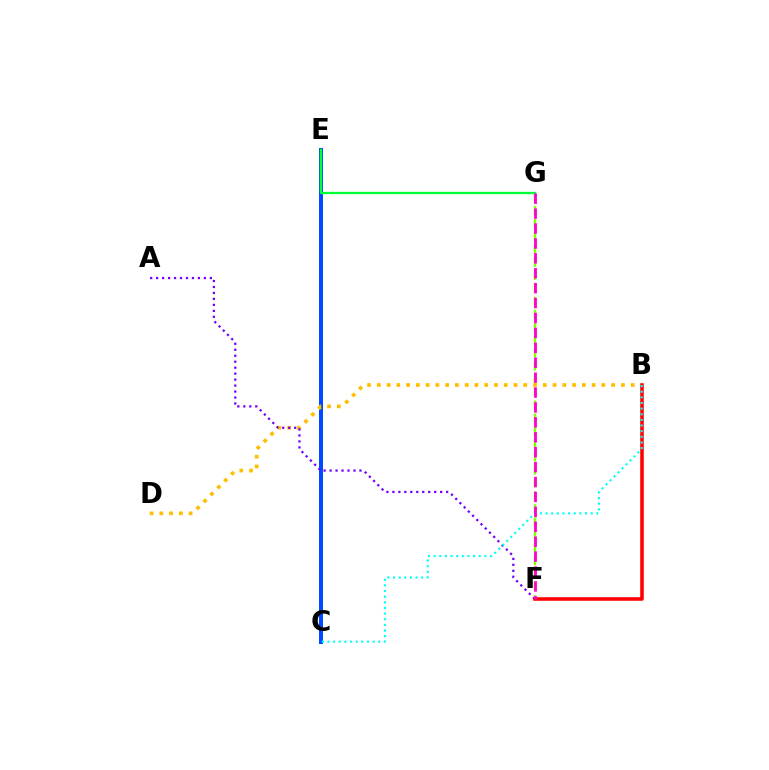{('C', 'E'): [{'color': '#004bff', 'line_style': 'solid', 'thickness': 2.88}], ('F', 'G'): [{'color': '#84ff00', 'line_style': 'dashed', 'thickness': 1.76}, {'color': '#ff00cf', 'line_style': 'dashed', 'thickness': 2.03}], ('B', 'D'): [{'color': '#ffbd00', 'line_style': 'dotted', 'thickness': 2.65}], ('A', 'F'): [{'color': '#7200ff', 'line_style': 'dotted', 'thickness': 1.62}], ('E', 'G'): [{'color': '#00ff39', 'line_style': 'solid', 'thickness': 1.66}], ('B', 'F'): [{'color': '#ff0000', 'line_style': 'solid', 'thickness': 2.55}], ('B', 'C'): [{'color': '#00fff6', 'line_style': 'dotted', 'thickness': 1.53}]}